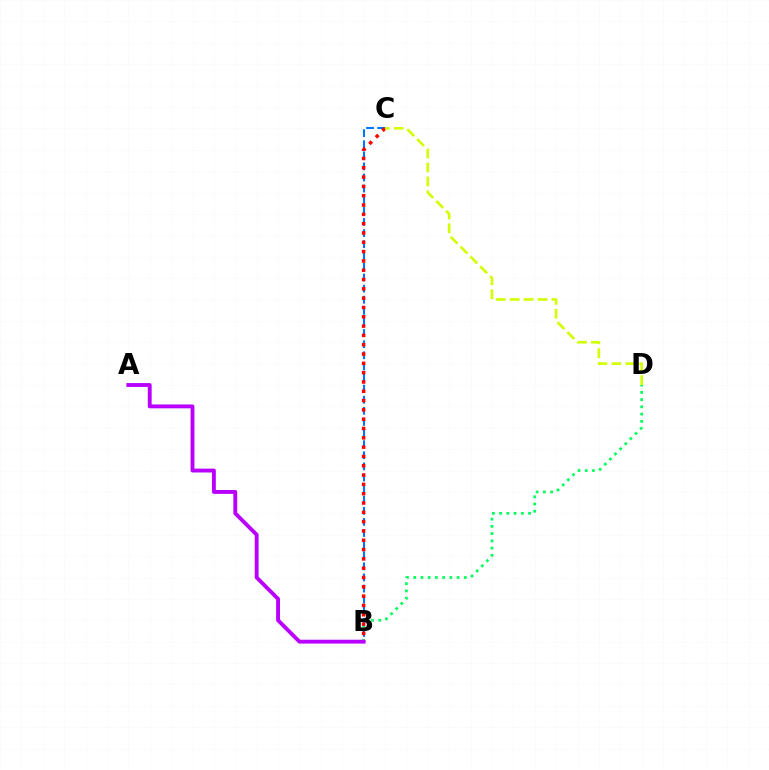{('B', 'D'): [{'color': '#00ff5c', 'line_style': 'dotted', 'thickness': 1.97}], ('B', 'C'): [{'color': '#0074ff', 'line_style': 'dashed', 'thickness': 1.51}, {'color': '#ff0000', 'line_style': 'dotted', 'thickness': 2.53}], ('C', 'D'): [{'color': '#d1ff00', 'line_style': 'dashed', 'thickness': 1.89}], ('A', 'B'): [{'color': '#b900ff', 'line_style': 'solid', 'thickness': 2.79}]}